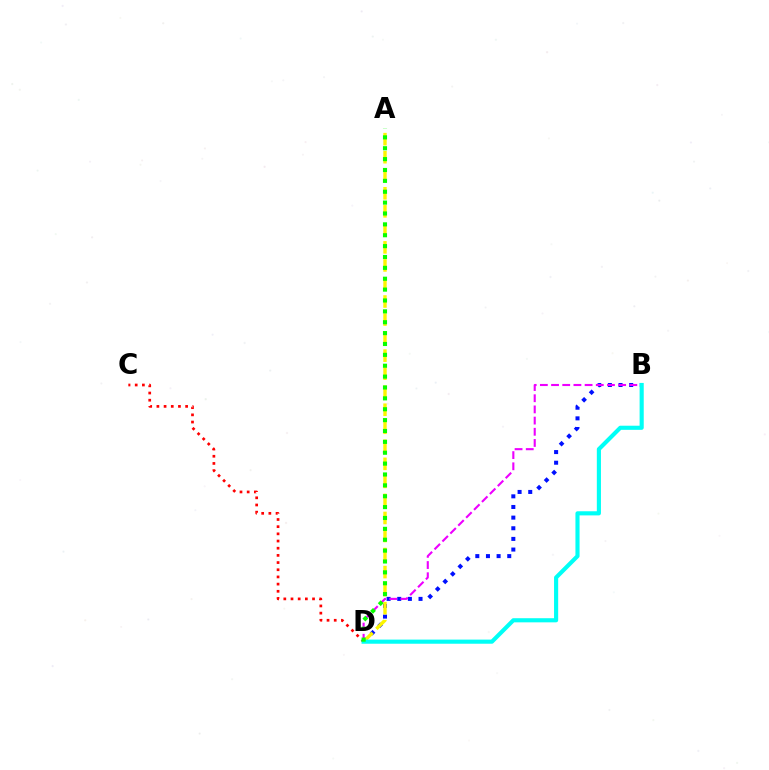{('B', 'D'): [{'color': '#0010ff', 'line_style': 'dotted', 'thickness': 2.89}, {'color': '#ee00ff', 'line_style': 'dashed', 'thickness': 1.52}, {'color': '#00fff6', 'line_style': 'solid', 'thickness': 2.97}], ('C', 'D'): [{'color': '#ff0000', 'line_style': 'dotted', 'thickness': 1.95}], ('A', 'D'): [{'color': '#fcf500', 'line_style': 'dashed', 'thickness': 2.45}, {'color': '#08ff00', 'line_style': 'dotted', 'thickness': 2.95}]}